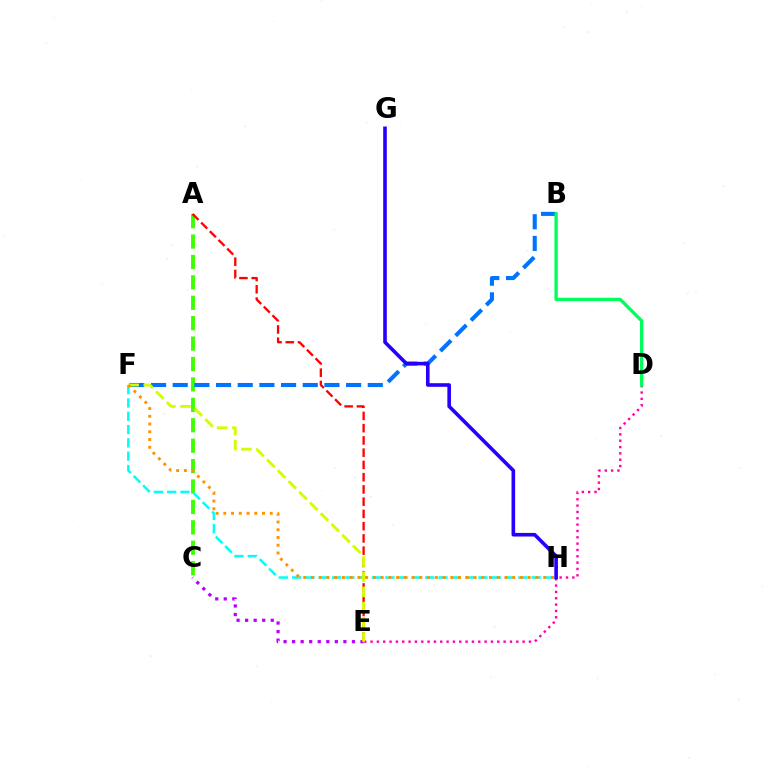{('A', 'C'): [{'color': '#3dff00', 'line_style': 'dashed', 'thickness': 2.77}], ('B', 'F'): [{'color': '#0074ff', 'line_style': 'dashed', 'thickness': 2.94}], ('C', 'E'): [{'color': '#b900ff', 'line_style': 'dotted', 'thickness': 2.32}], ('A', 'E'): [{'color': '#ff0000', 'line_style': 'dashed', 'thickness': 1.66}], ('D', 'E'): [{'color': '#ff00ac', 'line_style': 'dotted', 'thickness': 1.72}], ('F', 'H'): [{'color': '#00fff6', 'line_style': 'dashed', 'thickness': 1.81}, {'color': '#ff9400', 'line_style': 'dotted', 'thickness': 2.1}], ('B', 'D'): [{'color': '#00ff5c', 'line_style': 'solid', 'thickness': 2.41}], ('E', 'F'): [{'color': '#d1ff00', 'line_style': 'dashed', 'thickness': 2.06}], ('G', 'H'): [{'color': '#2500ff', 'line_style': 'solid', 'thickness': 2.6}]}